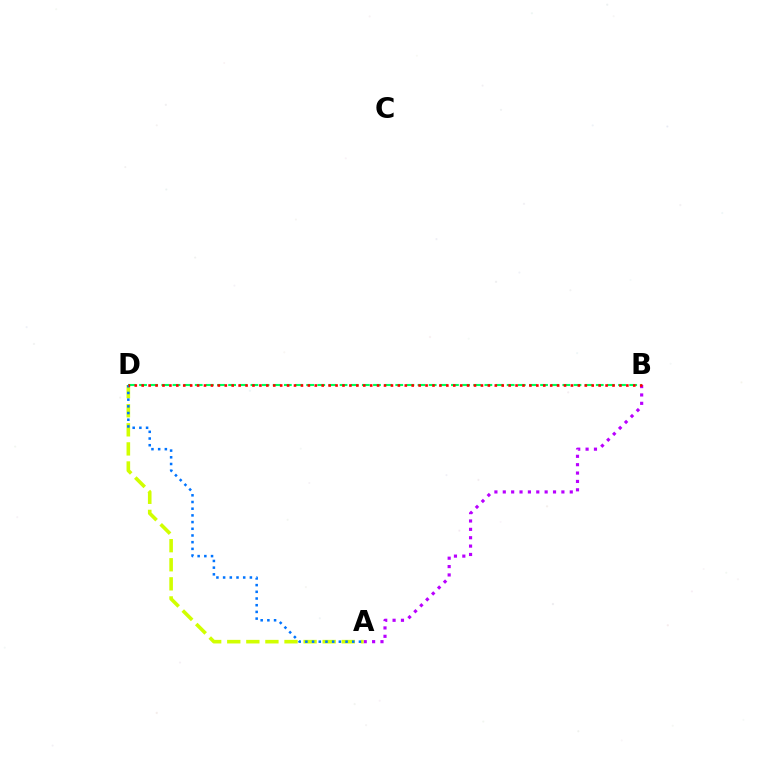{('A', 'B'): [{'color': '#b900ff', 'line_style': 'dotted', 'thickness': 2.27}], ('A', 'D'): [{'color': '#d1ff00', 'line_style': 'dashed', 'thickness': 2.59}, {'color': '#0074ff', 'line_style': 'dotted', 'thickness': 1.82}], ('B', 'D'): [{'color': '#00ff5c', 'line_style': 'dashed', 'thickness': 1.51}, {'color': '#ff0000', 'line_style': 'dotted', 'thickness': 1.88}]}